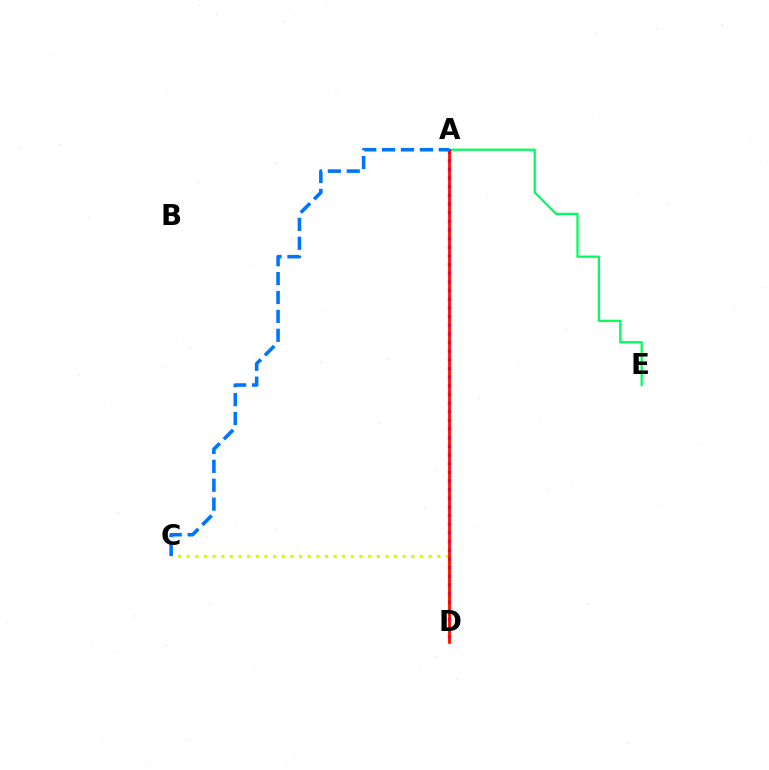{('A', 'E'): [{'color': '#00ff5c', 'line_style': 'solid', 'thickness': 1.62}], ('A', 'D'): [{'color': '#b900ff', 'line_style': 'dotted', 'thickness': 2.35}, {'color': '#ff0000', 'line_style': 'solid', 'thickness': 1.93}], ('C', 'D'): [{'color': '#d1ff00', 'line_style': 'dotted', 'thickness': 2.35}], ('A', 'C'): [{'color': '#0074ff', 'line_style': 'dashed', 'thickness': 2.57}]}